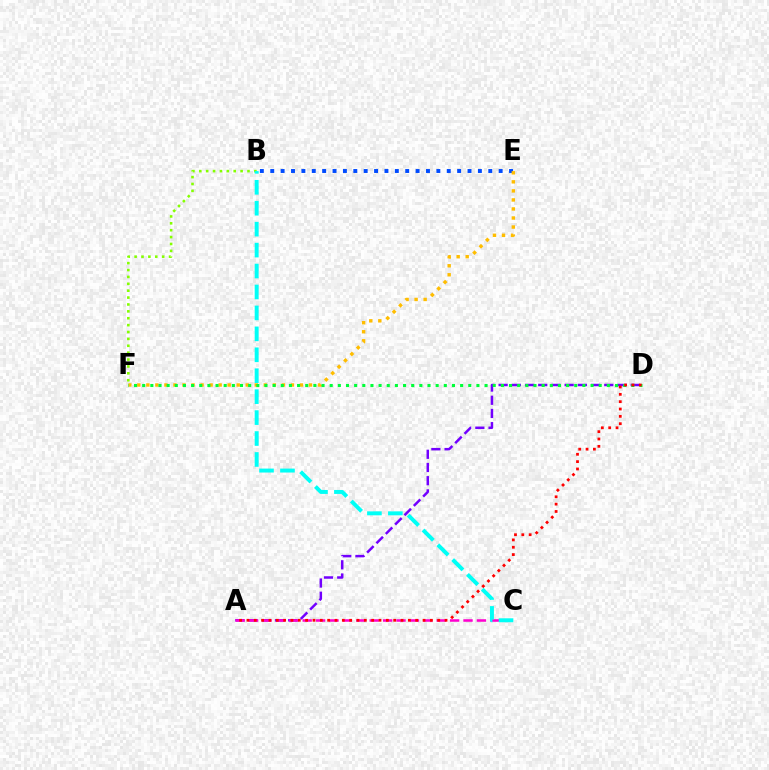{('A', 'D'): [{'color': '#7200ff', 'line_style': 'dashed', 'thickness': 1.79}, {'color': '#ff0000', 'line_style': 'dotted', 'thickness': 1.99}], ('A', 'C'): [{'color': '#ff00cf', 'line_style': 'dashed', 'thickness': 1.82}], ('B', 'E'): [{'color': '#004bff', 'line_style': 'dotted', 'thickness': 2.82}], ('E', 'F'): [{'color': '#ffbd00', 'line_style': 'dotted', 'thickness': 2.45}], ('B', 'F'): [{'color': '#84ff00', 'line_style': 'dotted', 'thickness': 1.87}], ('D', 'F'): [{'color': '#00ff39', 'line_style': 'dotted', 'thickness': 2.21}], ('B', 'C'): [{'color': '#00fff6', 'line_style': 'dashed', 'thickness': 2.84}]}